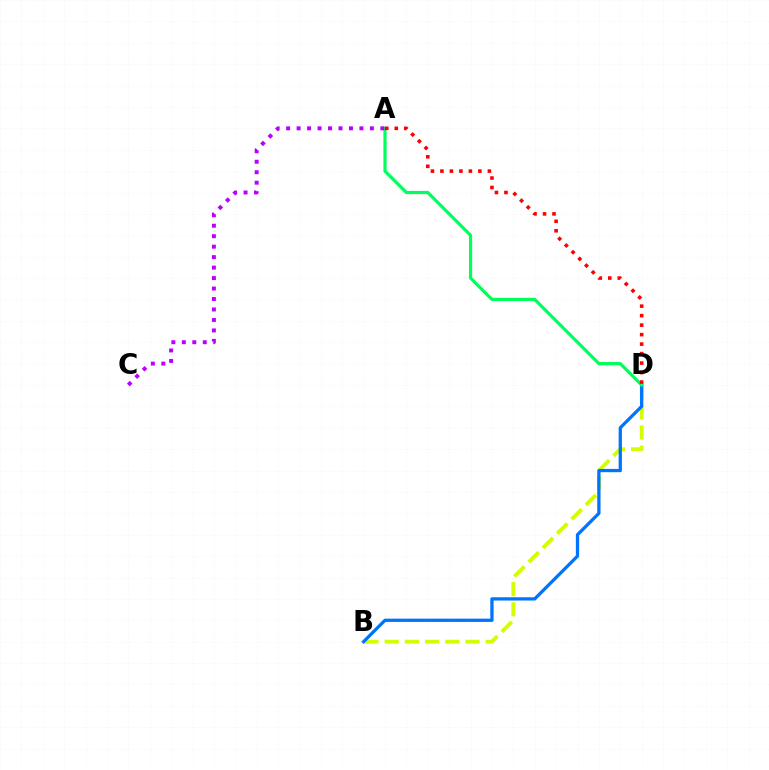{('B', 'D'): [{'color': '#d1ff00', 'line_style': 'dashed', 'thickness': 2.75}, {'color': '#0074ff', 'line_style': 'solid', 'thickness': 2.36}], ('A', 'D'): [{'color': '#00ff5c', 'line_style': 'solid', 'thickness': 2.3}, {'color': '#ff0000', 'line_style': 'dotted', 'thickness': 2.58}], ('A', 'C'): [{'color': '#b900ff', 'line_style': 'dotted', 'thickness': 2.84}]}